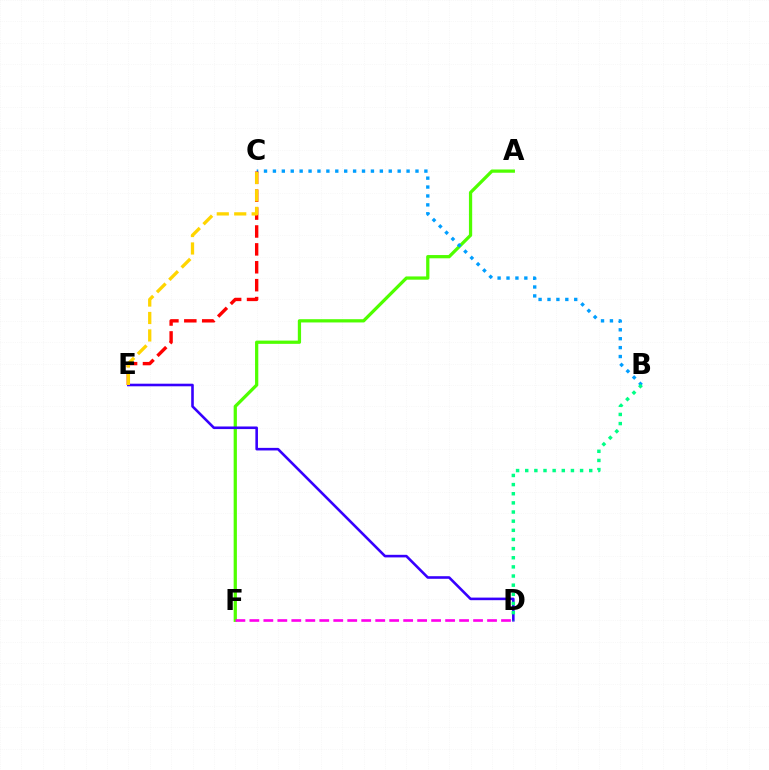{('A', 'F'): [{'color': '#4fff00', 'line_style': 'solid', 'thickness': 2.34}], ('D', 'E'): [{'color': '#3700ff', 'line_style': 'solid', 'thickness': 1.87}], ('B', 'C'): [{'color': '#009eff', 'line_style': 'dotted', 'thickness': 2.42}], ('B', 'D'): [{'color': '#00ff86', 'line_style': 'dotted', 'thickness': 2.48}], ('C', 'E'): [{'color': '#ff0000', 'line_style': 'dashed', 'thickness': 2.43}, {'color': '#ffd500', 'line_style': 'dashed', 'thickness': 2.37}], ('D', 'F'): [{'color': '#ff00ed', 'line_style': 'dashed', 'thickness': 1.9}]}